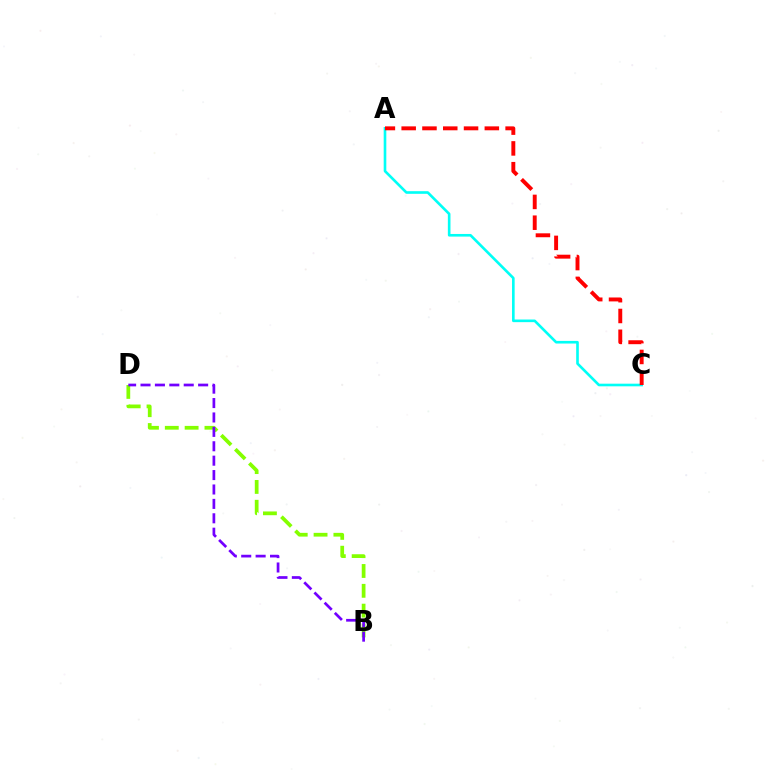{('A', 'C'): [{'color': '#00fff6', 'line_style': 'solid', 'thickness': 1.89}, {'color': '#ff0000', 'line_style': 'dashed', 'thickness': 2.82}], ('B', 'D'): [{'color': '#84ff00', 'line_style': 'dashed', 'thickness': 2.69}, {'color': '#7200ff', 'line_style': 'dashed', 'thickness': 1.96}]}